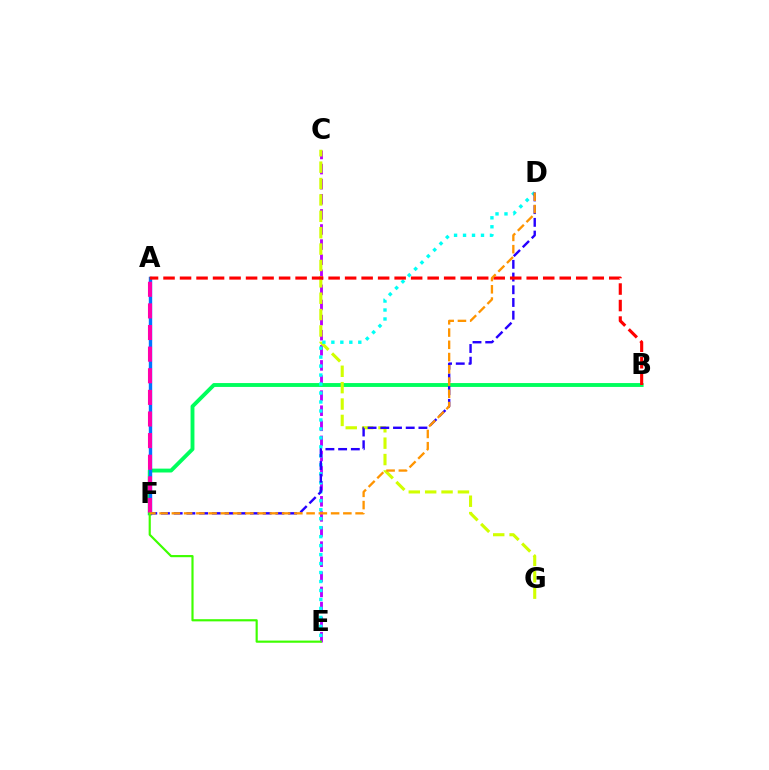{('C', 'E'): [{'color': '#b900ff', 'line_style': 'dashed', 'thickness': 2.05}], ('B', 'F'): [{'color': '#00ff5c', 'line_style': 'solid', 'thickness': 2.79}], ('C', 'G'): [{'color': '#d1ff00', 'line_style': 'dashed', 'thickness': 2.23}], ('D', 'E'): [{'color': '#00fff6', 'line_style': 'dotted', 'thickness': 2.44}], ('A', 'F'): [{'color': '#0074ff', 'line_style': 'solid', 'thickness': 2.44}, {'color': '#ff00ac', 'line_style': 'dashed', 'thickness': 2.94}], ('D', 'F'): [{'color': '#2500ff', 'line_style': 'dashed', 'thickness': 1.73}, {'color': '#ff9400', 'line_style': 'dashed', 'thickness': 1.66}], ('E', 'F'): [{'color': '#3dff00', 'line_style': 'solid', 'thickness': 1.56}], ('A', 'B'): [{'color': '#ff0000', 'line_style': 'dashed', 'thickness': 2.24}]}